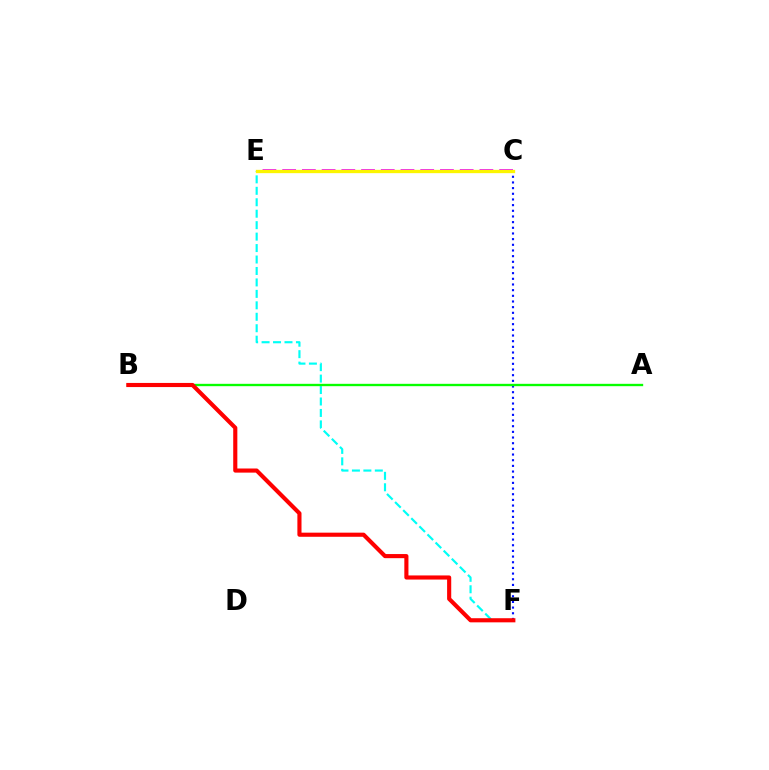{('C', 'E'): [{'color': '#ee00ff', 'line_style': 'dashed', 'thickness': 2.68}, {'color': '#fcf500', 'line_style': 'solid', 'thickness': 2.39}], ('C', 'F'): [{'color': '#0010ff', 'line_style': 'dotted', 'thickness': 1.54}], ('E', 'F'): [{'color': '#00fff6', 'line_style': 'dashed', 'thickness': 1.56}], ('A', 'B'): [{'color': '#08ff00', 'line_style': 'solid', 'thickness': 1.69}], ('B', 'F'): [{'color': '#ff0000', 'line_style': 'solid', 'thickness': 2.97}]}